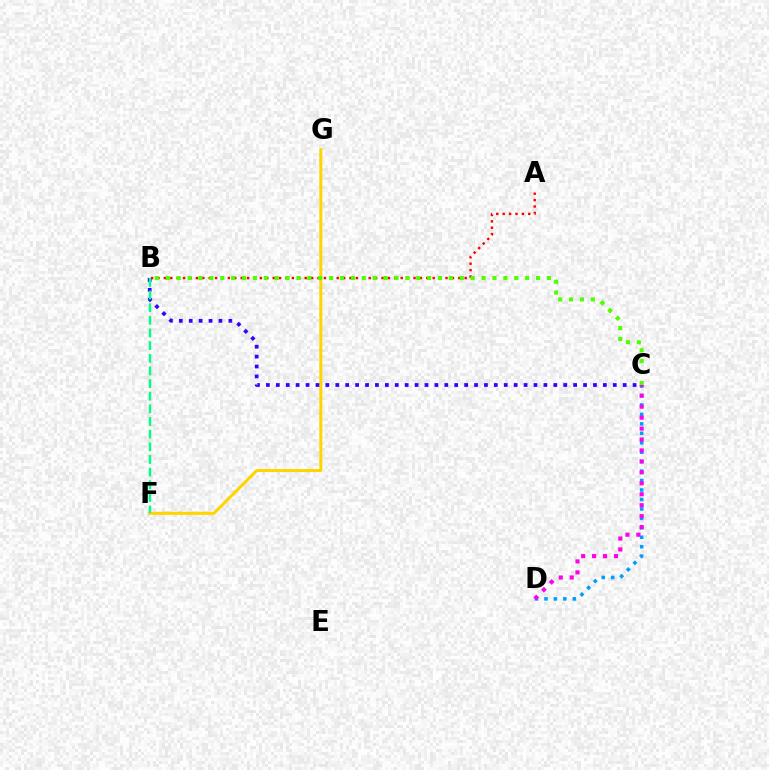{('F', 'G'): [{'color': '#ffd500', 'line_style': 'solid', 'thickness': 2.18}], ('A', 'B'): [{'color': '#ff0000', 'line_style': 'dotted', 'thickness': 1.74}], ('C', 'D'): [{'color': '#009eff', 'line_style': 'dotted', 'thickness': 2.57}, {'color': '#ff00ed', 'line_style': 'dotted', 'thickness': 2.97}], ('B', 'C'): [{'color': '#3700ff', 'line_style': 'dotted', 'thickness': 2.69}, {'color': '#4fff00', 'line_style': 'dotted', 'thickness': 2.96}], ('B', 'F'): [{'color': '#00ff86', 'line_style': 'dashed', 'thickness': 1.72}]}